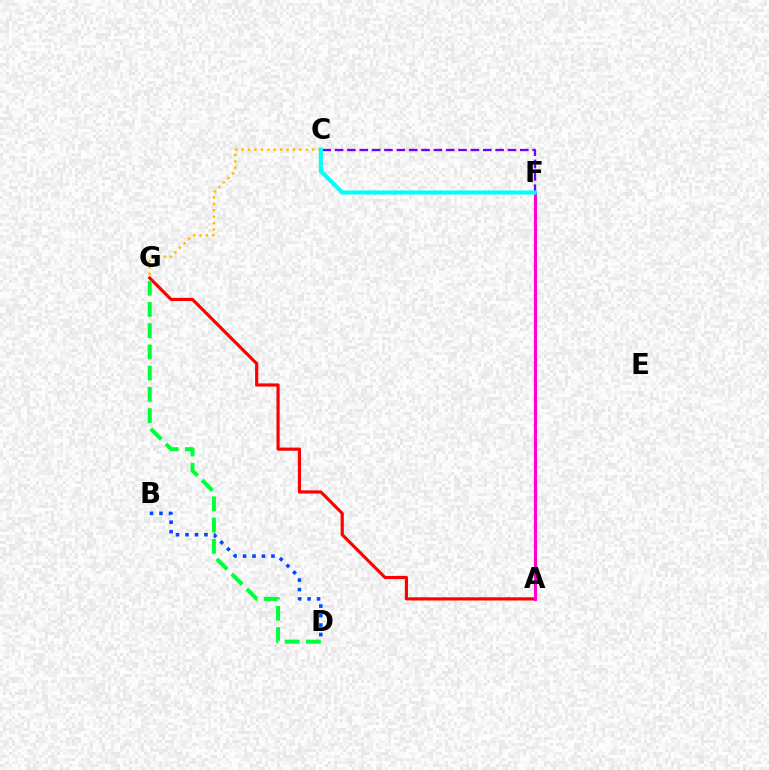{('C', 'G'): [{'color': '#ffbd00', 'line_style': 'dotted', 'thickness': 1.74}], ('A', 'F'): [{'color': '#84ff00', 'line_style': 'solid', 'thickness': 1.63}, {'color': '#ff00cf', 'line_style': 'solid', 'thickness': 2.21}], ('A', 'G'): [{'color': '#ff0000', 'line_style': 'solid', 'thickness': 2.28}], ('B', 'D'): [{'color': '#004bff', 'line_style': 'dotted', 'thickness': 2.58}], ('C', 'F'): [{'color': '#7200ff', 'line_style': 'dashed', 'thickness': 1.68}, {'color': '#00fff6', 'line_style': 'solid', 'thickness': 2.94}], ('D', 'G'): [{'color': '#00ff39', 'line_style': 'dashed', 'thickness': 2.88}]}